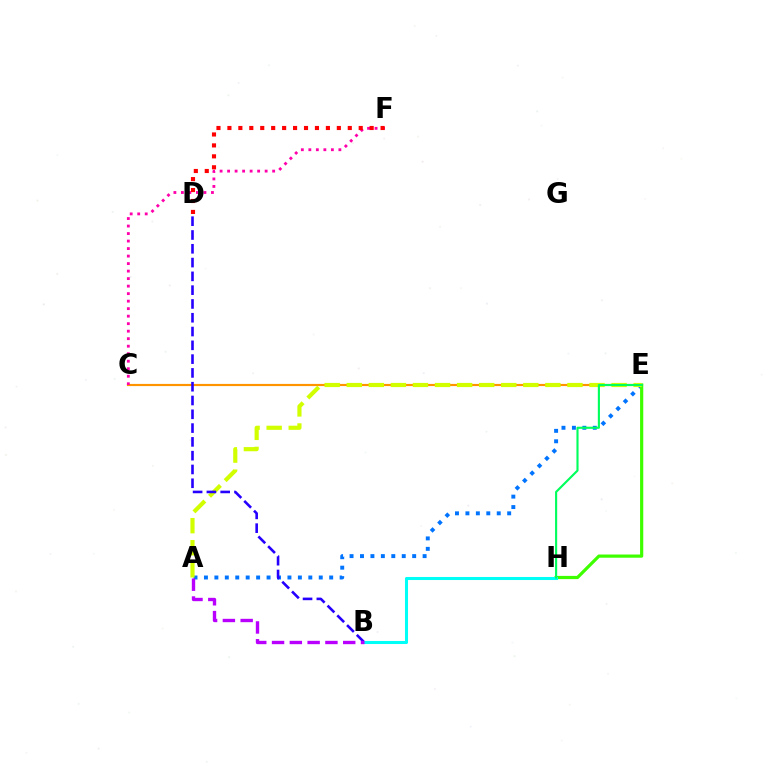{('C', 'E'): [{'color': '#ff9400', 'line_style': 'solid', 'thickness': 1.56}], ('A', 'E'): [{'color': '#0074ff', 'line_style': 'dotted', 'thickness': 2.84}, {'color': '#d1ff00', 'line_style': 'dashed', 'thickness': 3.0}], ('C', 'F'): [{'color': '#ff00ac', 'line_style': 'dotted', 'thickness': 2.04}], ('E', 'H'): [{'color': '#3dff00', 'line_style': 'solid', 'thickness': 2.3}, {'color': '#00ff5c', 'line_style': 'solid', 'thickness': 1.53}], ('B', 'H'): [{'color': '#00fff6', 'line_style': 'solid', 'thickness': 2.2}], ('B', 'D'): [{'color': '#2500ff', 'line_style': 'dashed', 'thickness': 1.87}], ('A', 'B'): [{'color': '#b900ff', 'line_style': 'dashed', 'thickness': 2.42}], ('D', 'F'): [{'color': '#ff0000', 'line_style': 'dotted', 'thickness': 2.97}]}